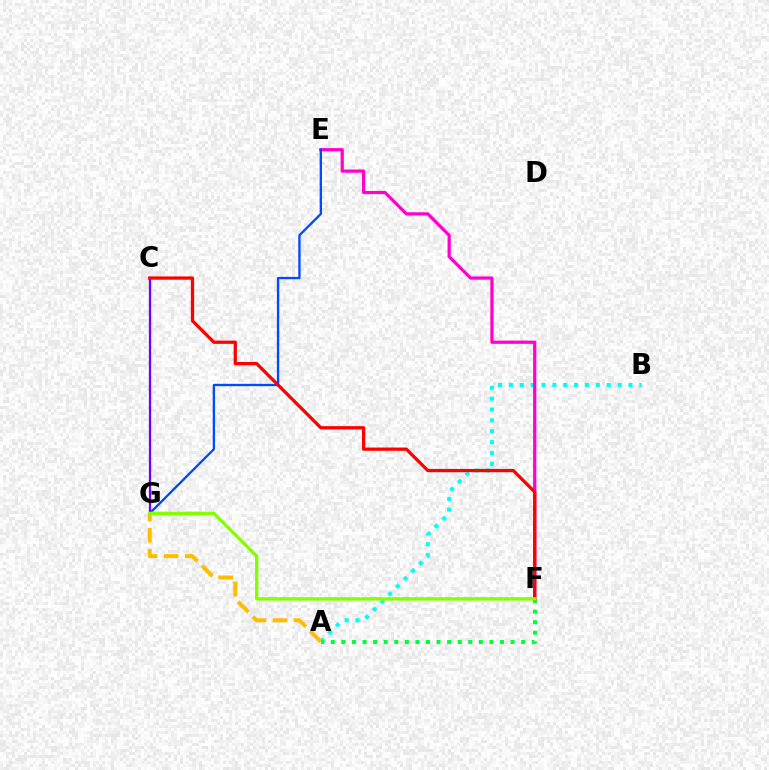{('A', 'B'): [{'color': '#00fff6', 'line_style': 'dotted', 'thickness': 2.95}], ('E', 'F'): [{'color': '#ff00cf', 'line_style': 'solid', 'thickness': 2.32}], ('E', 'G'): [{'color': '#004bff', 'line_style': 'solid', 'thickness': 1.68}], ('A', 'G'): [{'color': '#ffbd00', 'line_style': 'dashed', 'thickness': 2.87}], ('C', 'G'): [{'color': '#7200ff', 'line_style': 'solid', 'thickness': 1.63}], ('A', 'F'): [{'color': '#00ff39', 'line_style': 'dotted', 'thickness': 2.87}], ('C', 'F'): [{'color': '#ff0000', 'line_style': 'solid', 'thickness': 2.35}], ('F', 'G'): [{'color': '#84ff00', 'line_style': 'solid', 'thickness': 2.4}]}